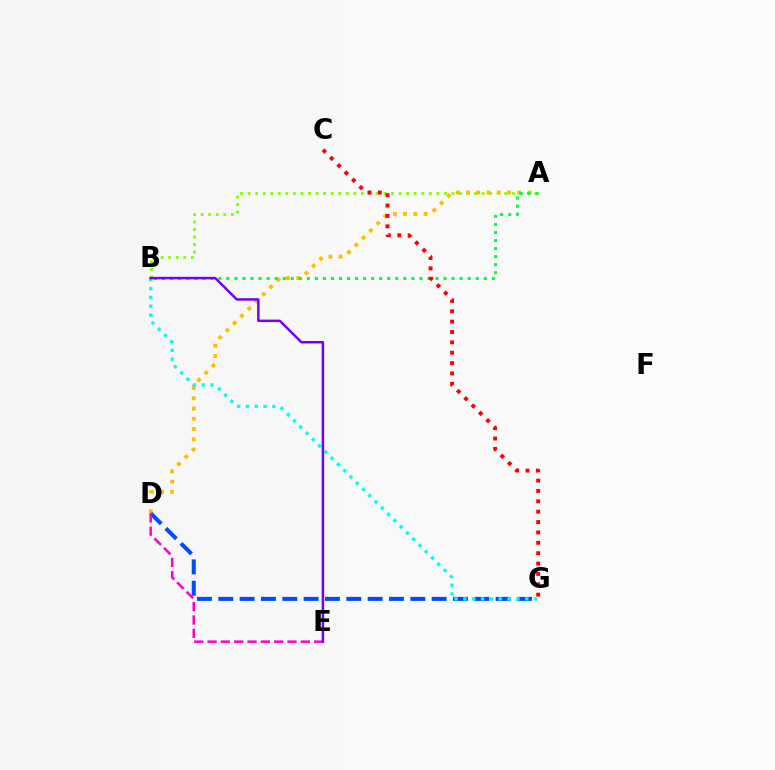{('A', 'B'): [{'color': '#84ff00', 'line_style': 'dotted', 'thickness': 2.05}, {'color': '#00ff39', 'line_style': 'dotted', 'thickness': 2.19}], ('A', 'D'): [{'color': '#ffbd00', 'line_style': 'dotted', 'thickness': 2.79}], ('D', 'G'): [{'color': '#004bff', 'line_style': 'dashed', 'thickness': 2.9}], ('B', 'G'): [{'color': '#00fff6', 'line_style': 'dotted', 'thickness': 2.4}], ('C', 'G'): [{'color': '#ff0000', 'line_style': 'dotted', 'thickness': 2.82}], ('D', 'E'): [{'color': '#ff00cf', 'line_style': 'dashed', 'thickness': 1.81}], ('B', 'E'): [{'color': '#7200ff', 'line_style': 'solid', 'thickness': 1.79}]}